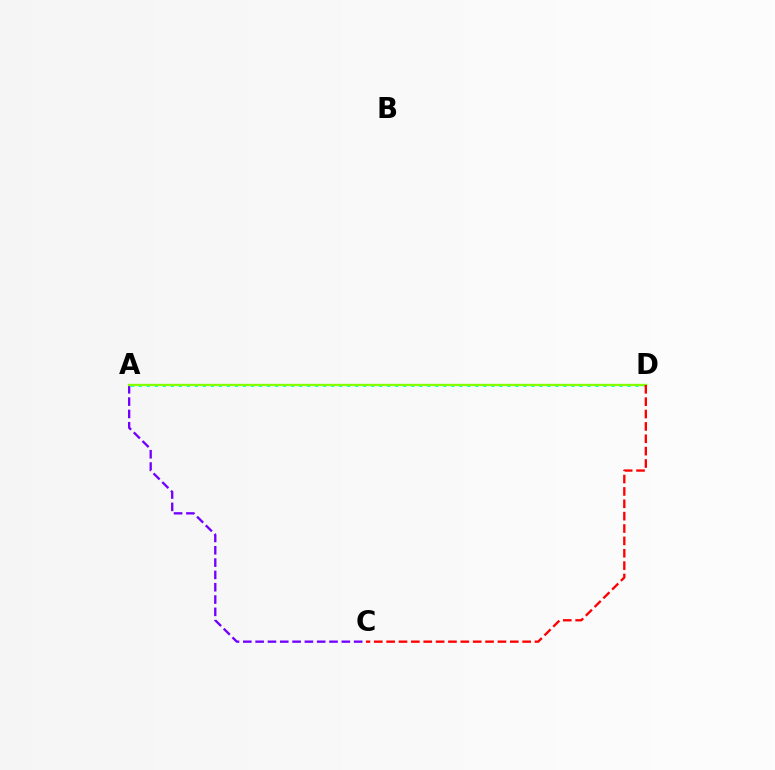{('A', 'C'): [{'color': '#7200ff', 'line_style': 'dashed', 'thickness': 1.67}], ('A', 'D'): [{'color': '#00fff6', 'line_style': 'dotted', 'thickness': 2.18}, {'color': '#84ff00', 'line_style': 'solid', 'thickness': 1.68}], ('C', 'D'): [{'color': '#ff0000', 'line_style': 'dashed', 'thickness': 1.68}]}